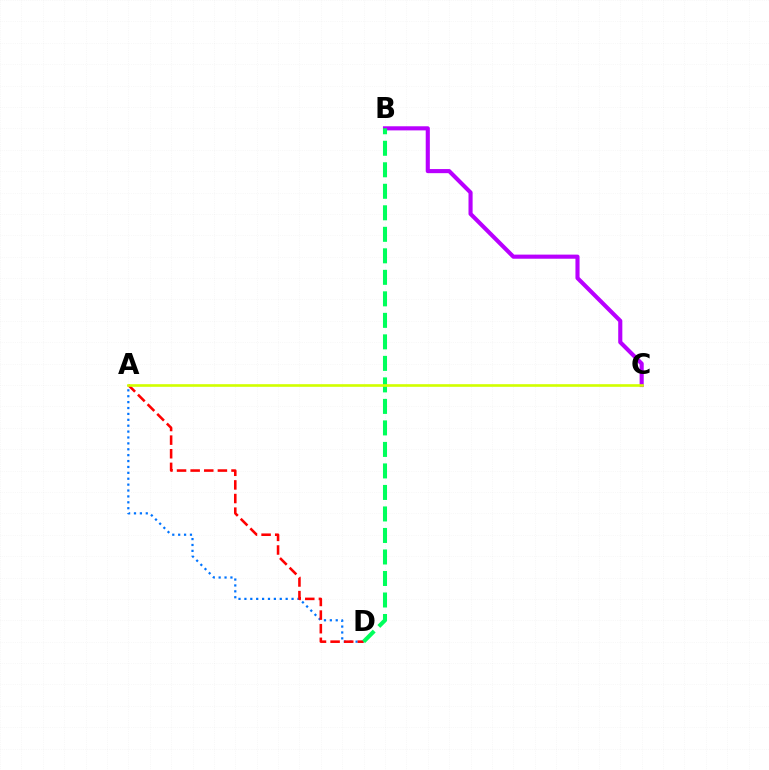{('A', 'D'): [{'color': '#0074ff', 'line_style': 'dotted', 'thickness': 1.6}, {'color': '#ff0000', 'line_style': 'dashed', 'thickness': 1.85}], ('B', 'C'): [{'color': '#b900ff', 'line_style': 'solid', 'thickness': 2.96}], ('B', 'D'): [{'color': '#00ff5c', 'line_style': 'dashed', 'thickness': 2.92}], ('A', 'C'): [{'color': '#d1ff00', 'line_style': 'solid', 'thickness': 1.9}]}